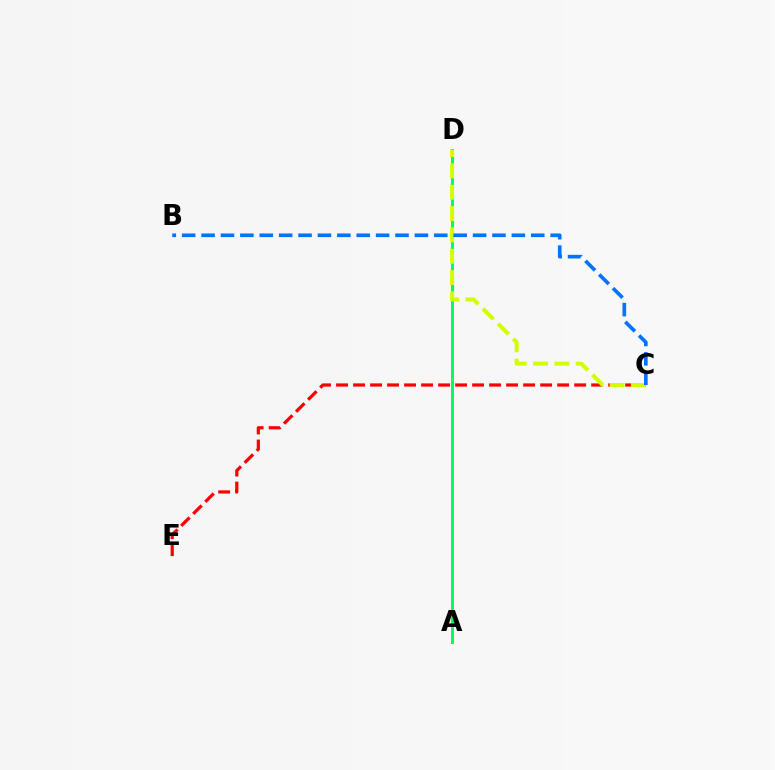{('A', 'D'): [{'color': '#b900ff', 'line_style': 'dashed', 'thickness': 2.06}, {'color': '#00ff5c', 'line_style': 'solid', 'thickness': 2.17}], ('C', 'E'): [{'color': '#ff0000', 'line_style': 'dashed', 'thickness': 2.31}], ('C', 'D'): [{'color': '#d1ff00', 'line_style': 'dashed', 'thickness': 2.9}], ('B', 'C'): [{'color': '#0074ff', 'line_style': 'dashed', 'thickness': 2.63}]}